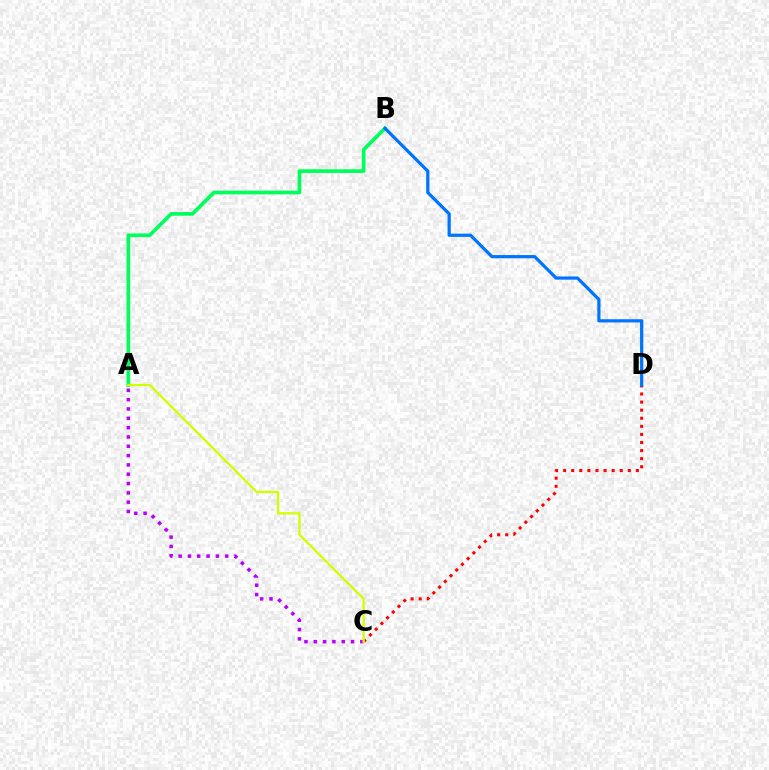{('C', 'D'): [{'color': '#ff0000', 'line_style': 'dotted', 'thickness': 2.2}], ('A', 'B'): [{'color': '#00ff5c', 'line_style': 'solid', 'thickness': 2.67}], ('A', 'C'): [{'color': '#b900ff', 'line_style': 'dotted', 'thickness': 2.53}, {'color': '#d1ff00', 'line_style': 'solid', 'thickness': 1.65}], ('B', 'D'): [{'color': '#0074ff', 'line_style': 'solid', 'thickness': 2.31}]}